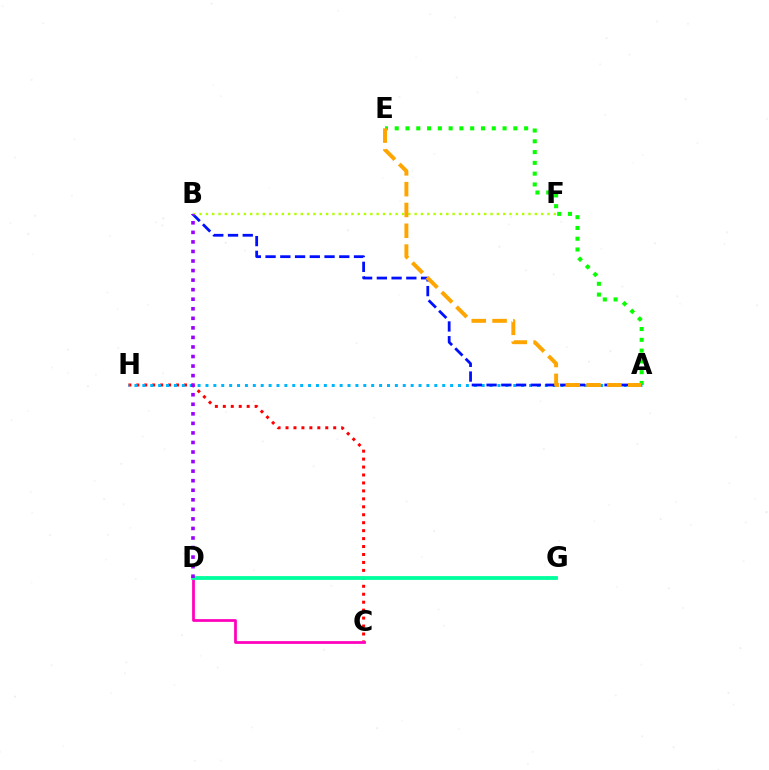{('A', 'E'): [{'color': '#08ff00', 'line_style': 'dotted', 'thickness': 2.93}, {'color': '#ffa500', 'line_style': 'dashed', 'thickness': 2.83}], ('C', 'H'): [{'color': '#ff0000', 'line_style': 'dotted', 'thickness': 2.16}], ('C', 'D'): [{'color': '#ff00bd', 'line_style': 'solid', 'thickness': 1.98}], ('A', 'H'): [{'color': '#00b5ff', 'line_style': 'dotted', 'thickness': 2.14}], ('A', 'B'): [{'color': '#0010ff', 'line_style': 'dashed', 'thickness': 2.0}], ('D', 'G'): [{'color': '#00ff9d', 'line_style': 'solid', 'thickness': 2.74}], ('B', 'F'): [{'color': '#b3ff00', 'line_style': 'dotted', 'thickness': 1.72}], ('B', 'D'): [{'color': '#9b00ff', 'line_style': 'dotted', 'thickness': 2.6}]}